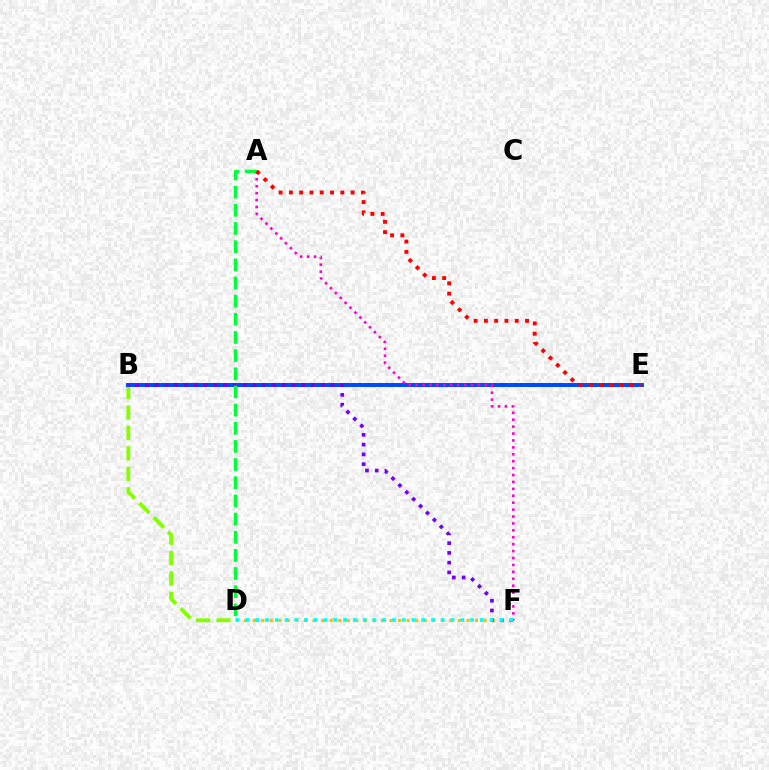{('B', 'D'): [{'color': '#84ff00', 'line_style': 'dashed', 'thickness': 2.77}], ('B', 'E'): [{'color': '#004bff', 'line_style': 'solid', 'thickness': 2.87}], ('A', 'F'): [{'color': '#ff00cf', 'line_style': 'dotted', 'thickness': 1.88}], ('D', 'F'): [{'color': '#ffbd00', 'line_style': 'dotted', 'thickness': 2.32}, {'color': '#00fff6', 'line_style': 'dotted', 'thickness': 2.65}], ('B', 'F'): [{'color': '#7200ff', 'line_style': 'dotted', 'thickness': 2.65}], ('A', 'D'): [{'color': '#00ff39', 'line_style': 'dashed', 'thickness': 2.47}], ('A', 'E'): [{'color': '#ff0000', 'line_style': 'dotted', 'thickness': 2.79}]}